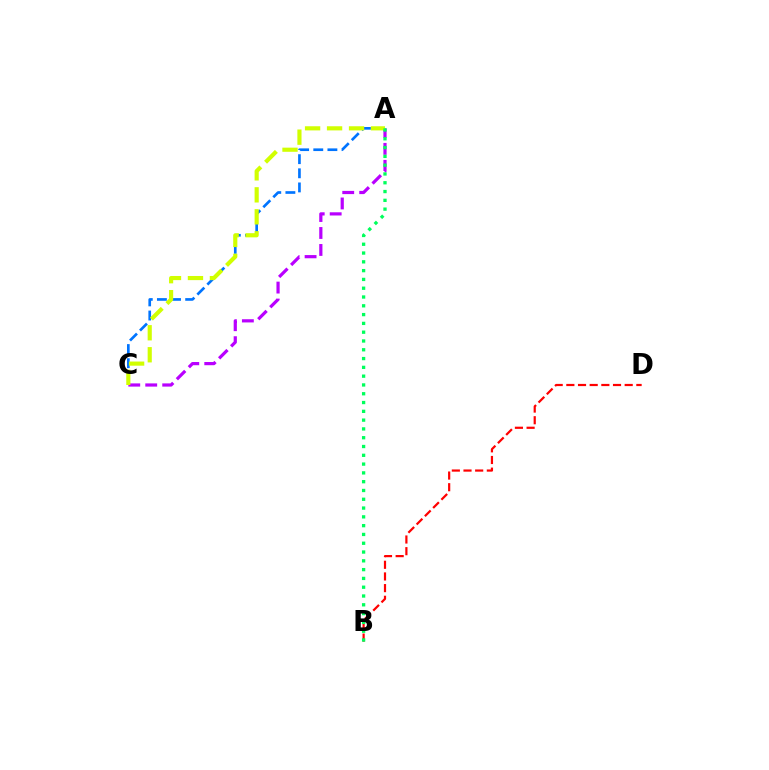{('A', 'C'): [{'color': '#b900ff', 'line_style': 'dashed', 'thickness': 2.31}, {'color': '#0074ff', 'line_style': 'dashed', 'thickness': 1.92}, {'color': '#d1ff00', 'line_style': 'dashed', 'thickness': 2.99}], ('B', 'D'): [{'color': '#ff0000', 'line_style': 'dashed', 'thickness': 1.59}], ('A', 'B'): [{'color': '#00ff5c', 'line_style': 'dotted', 'thickness': 2.39}]}